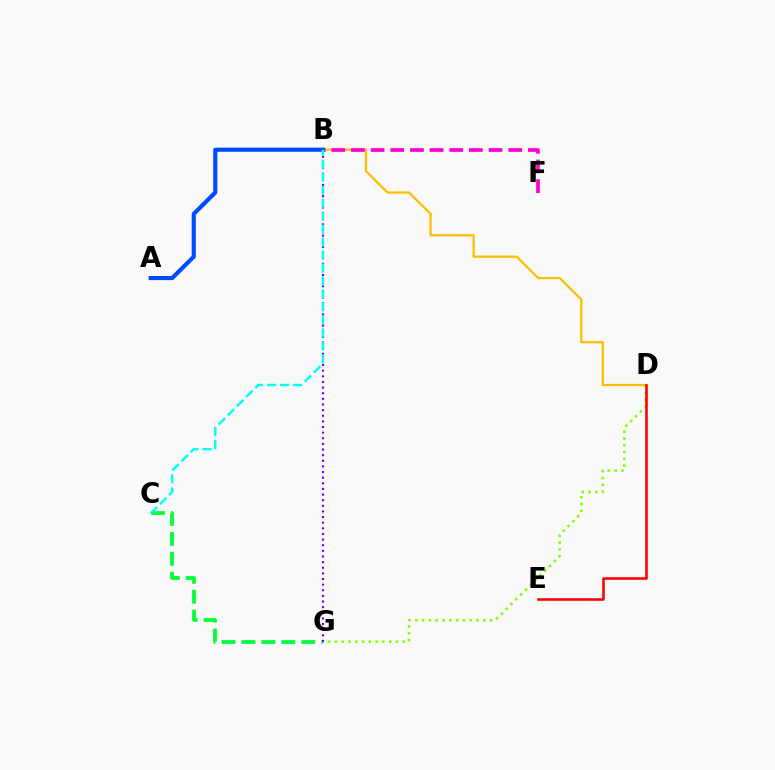{('C', 'G'): [{'color': '#00ff39', 'line_style': 'dashed', 'thickness': 2.71}], ('B', 'D'): [{'color': '#ffbd00', 'line_style': 'solid', 'thickness': 1.62}], ('D', 'G'): [{'color': '#84ff00', 'line_style': 'dotted', 'thickness': 1.85}], ('D', 'E'): [{'color': '#ff0000', 'line_style': 'solid', 'thickness': 1.86}], ('B', 'G'): [{'color': '#7200ff', 'line_style': 'dotted', 'thickness': 1.53}], ('B', 'F'): [{'color': '#ff00cf', 'line_style': 'dashed', 'thickness': 2.67}], ('A', 'B'): [{'color': '#004bff', 'line_style': 'solid', 'thickness': 2.98}], ('B', 'C'): [{'color': '#00fff6', 'line_style': 'dashed', 'thickness': 1.76}]}